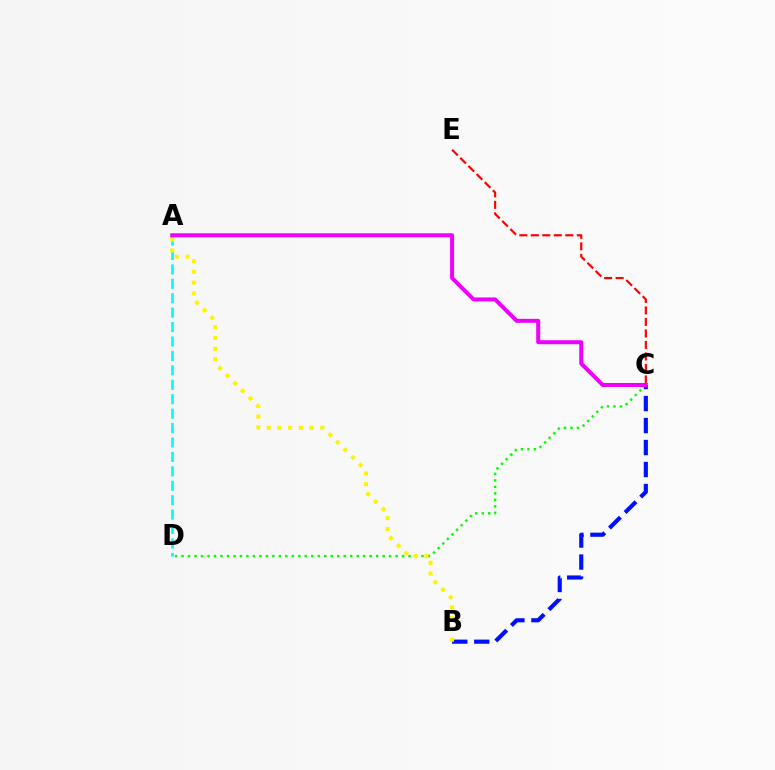{('C', 'D'): [{'color': '#08ff00', 'line_style': 'dotted', 'thickness': 1.76}], ('A', 'D'): [{'color': '#00fff6', 'line_style': 'dashed', 'thickness': 1.96}], ('B', 'C'): [{'color': '#0010ff', 'line_style': 'dashed', 'thickness': 2.99}], ('C', 'E'): [{'color': '#ff0000', 'line_style': 'dashed', 'thickness': 1.56}], ('A', 'B'): [{'color': '#fcf500', 'line_style': 'dotted', 'thickness': 2.91}], ('A', 'C'): [{'color': '#ee00ff', 'line_style': 'solid', 'thickness': 2.87}]}